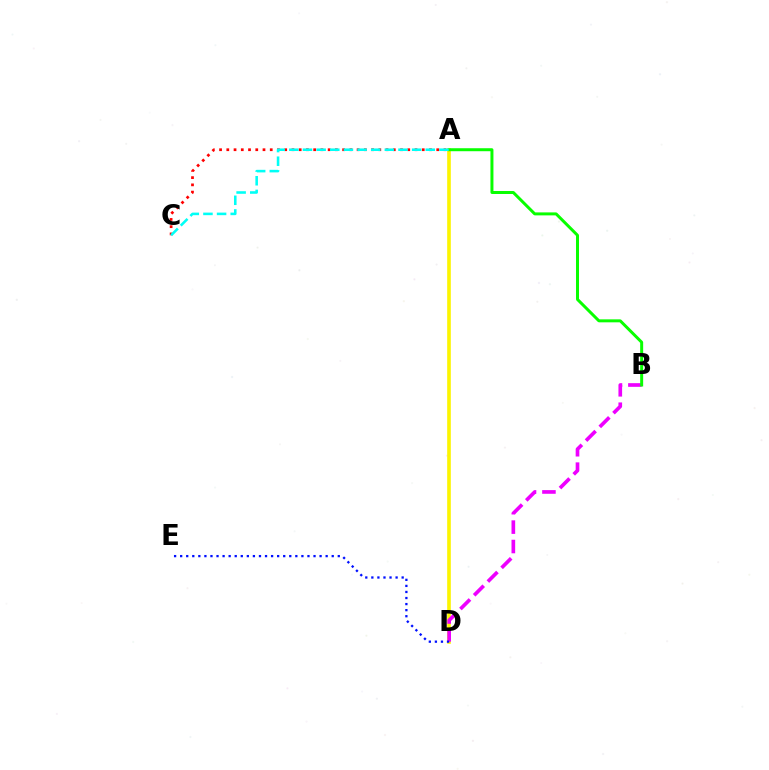{('A', 'D'): [{'color': '#fcf500', 'line_style': 'solid', 'thickness': 2.62}], ('B', 'D'): [{'color': '#ee00ff', 'line_style': 'dashed', 'thickness': 2.64}], ('A', 'B'): [{'color': '#08ff00', 'line_style': 'solid', 'thickness': 2.15}], ('A', 'C'): [{'color': '#ff0000', 'line_style': 'dotted', 'thickness': 1.97}, {'color': '#00fff6', 'line_style': 'dashed', 'thickness': 1.85}], ('D', 'E'): [{'color': '#0010ff', 'line_style': 'dotted', 'thickness': 1.65}]}